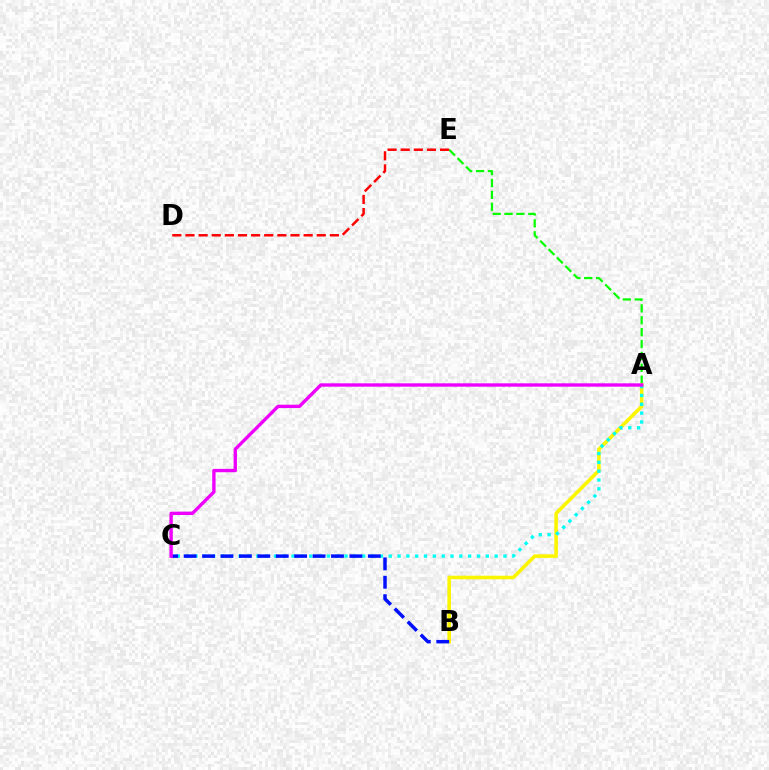{('A', 'E'): [{'color': '#08ff00', 'line_style': 'dashed', 'thickness': 1.61}], ('A', 'B'): [{'color': '#fcf500', 'line_style': 'solid', 'thickness': 2.56}], ('A', 'C'): [{'color': '#00fff6', 'line_style': 'dotted', 'thickness': 2.4}, {'color': '#ee00ff', 'line_style': 'solid', 'thickness': 2.42}], ('D', 'E'): [{'color': '#ff0000', 'line_style': 'dashed', 'thickness': 1.78}], ('B', 'C'): [{'color': '#0010ff', 'line_style': 'dashed', 'thickness': 2.5}]}